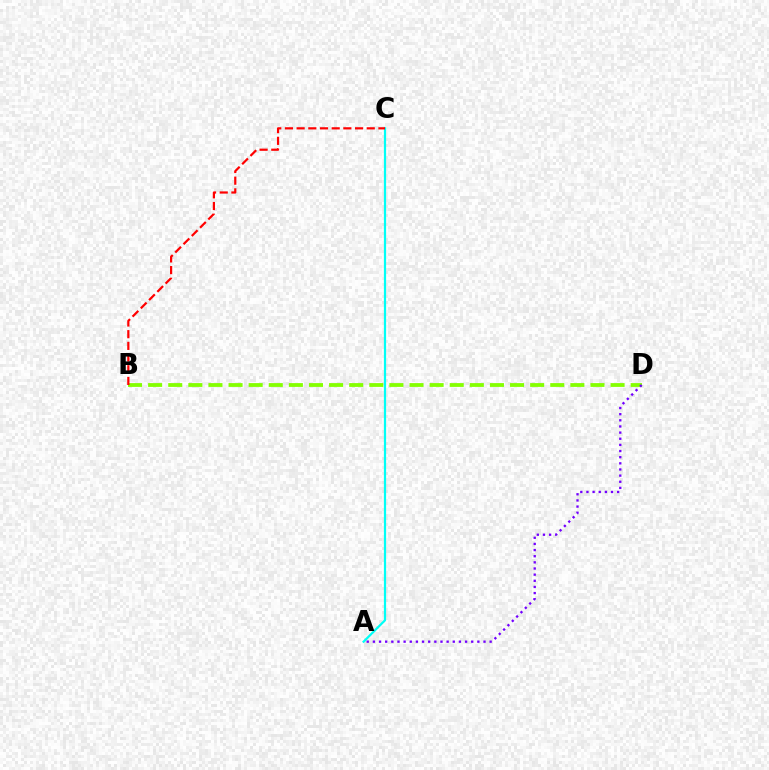{('B', 'D'): [{'color': '#84ff00', 'line_style': 'dashed', 'thickness': 2.73}], ('A', 'D'): [{'color': '#7200ff', 'line_style': 'dotted', 'thickness': 1.67}], ('A', 'C'): [{'color': '#00fff6', 'line_style': 'solid', 'thickness': 1.6}], ('B', 'C'): [{'color': '#ff0000', 'line_style': 'dashed', 'thickness': 1.59}]}